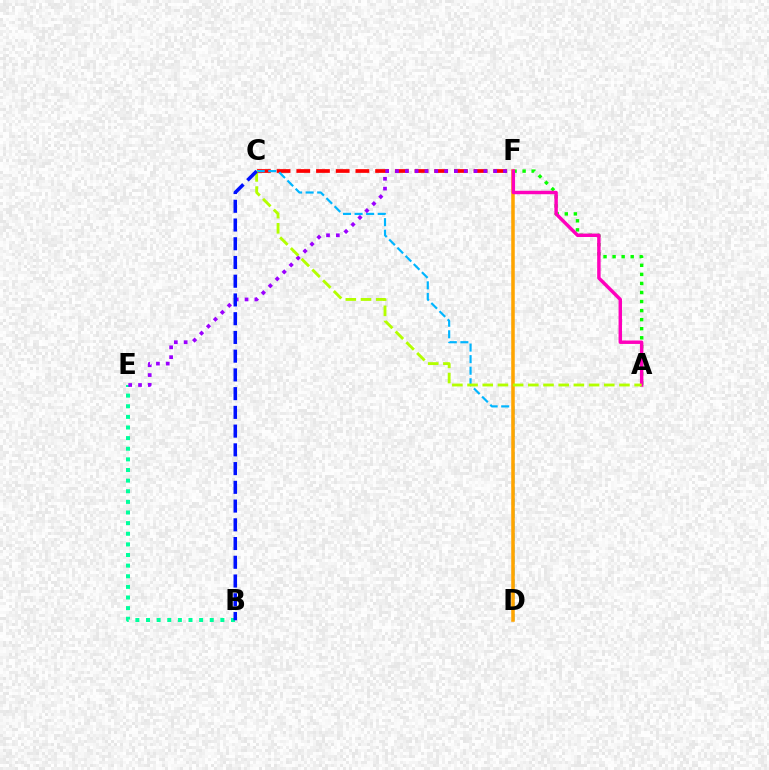{('C', 'F'): [{'color': '#ff0000', 'line_style': 'dashed', 'thickness': 2.68}], ('A', 'F'): [{'color': '#08ff00', 'line_style': 'dotted', 'thickness': 2.46}, {'color': '#ff00bd', 'line_style': 'solid', 'thickness': 2.48}], ('B', 'E'): [{'color': '#00ff9d', 'line_style': 'dotted', 'thickness': 2.89}], ('C', 'D'): [{'color': '#00b5ff', 'line_style': 'dashed', 'thickness': 1.57}], ('D', 'F'): [{'color': '#ffa500', 'line_style': 'solid', 'thickness': 2.54}], ('E', 'F'): [{'color': '#9b00ff', 'line_style': 'dotted', 'thickness': 2.67}], ('A', 'C'): [{'color': '#b3ff00', 'line_style': 'dashed', 'thickness': 2.06}], ('B', 'C'): [{'color': '#0010ff', 'line_style': 'dashed', 'thickness': 2.55}]}